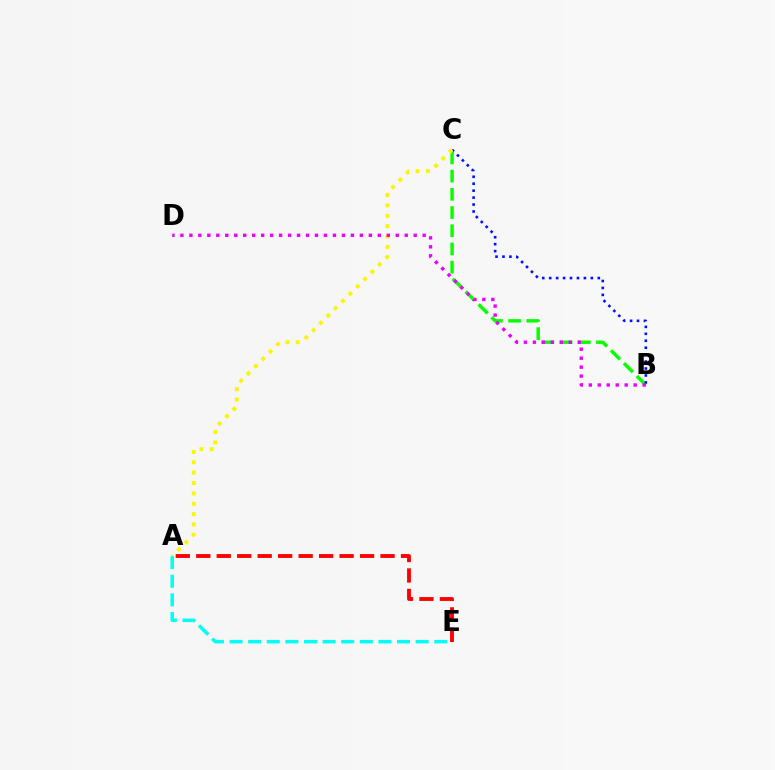{('B', 'C'): [{'color': '#08ff00', 'line_style': 'dashed', 'thickness': 2.47}, {'color': '#0010ff', 'line_style': 'dotted', 'thickness': 1.89}], ('A', 'E'): [{'color': '#ff0000', 'line_style': 'dashed', 'thickness': 2.78}, {'color': '#00fff6', 'line_style': 'dashed', 'thickness': 2.53}], ('A', 'C'): [{'color': '#fcf500', 'line_style': 'dotted', 'thickness': 2.81}], ('B', 'D'): [{'color': '#ee00ff', 'line_style': 'dotted', 'thickness': 2.44}]}